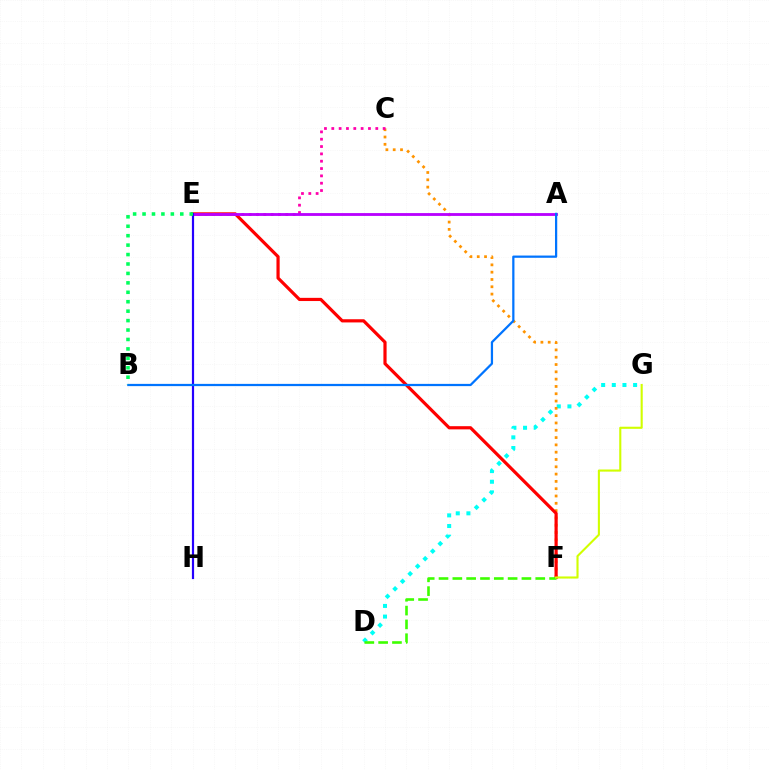{('D', 'G'): [{'color': '#00fff6', 'line_style': 'dotted', 'thickness': 2.89}], ('C', 'F'): [{'color': '#ff9400', 'line_style': 'dotted', 'thickness': 1.98}], ('E', 'F'): [{'color': '#ff0000', 'line_style': 'solid', 'thickness': 2.3}], ('D', 'F'): [{'color': '#3dff00', 'line_style': 'dashed', 'thickness': 1.88}], ('C', 'E'): [{'color': '#ff00ac', 'line_style': 'dotted', 'thickness': 1.99}], ('A', 'E'): [{'color': '#b900ff', 'line_style': 'solid', 'thickness': 2.04}], ('E', 'H'): [{'color': '#2500ff', 'line_style': 'solid', 'thickness': 1.58}], ('F', 'G'): [{'color': '#d1ff00', 'line_style': 'solid', 'thickness': 1.52}], ('A', 'B'): [{'color': '#0074ff', 'line_style': 'solid', 'thickness': 1.61}], ('B', 'E'): [{'color': '#00ff5c', 'line_style': 'dotted', 'thickness': 2.56}]}